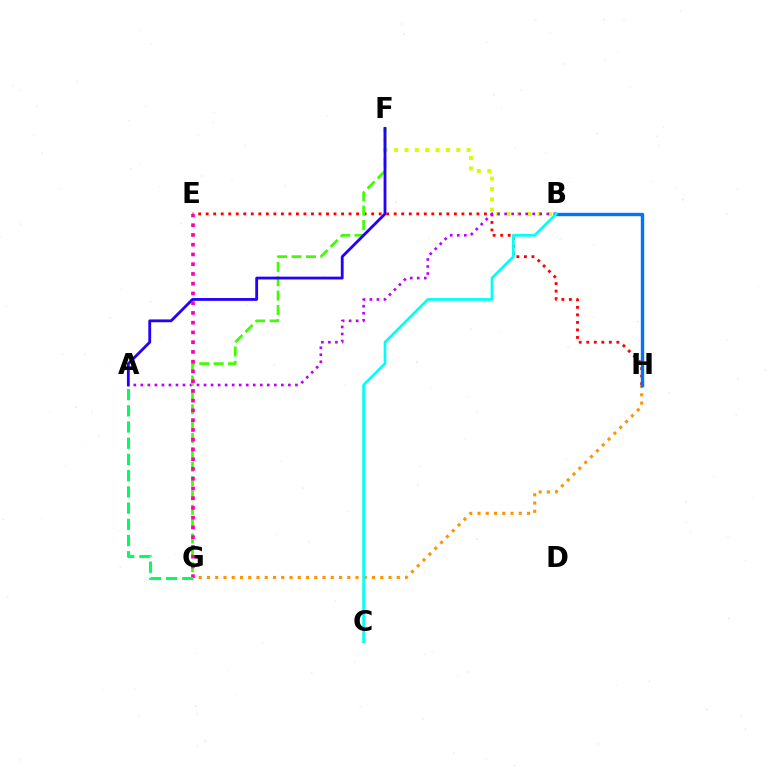{('G', 'H'): [{'color': '#ff9400', 'line_style': 'dotted', 'thickness': 2.24}], ('B', 'F'): [{'color': '#d1ff00', 'line_style': 'dotted', 'thickness': 2.82}], ('E', 'H'): [{'color': '#ff0000', 'line_style': 'dotted', 'thickness': 2.04}], ('A', 'B'): [{'color': '#b900ff', 'line_style': 'dotted', 'thickness': 1.91}], ('F', 'G'): [{'color': '#3dff00', 'line_style': 'dashed', 'thickness': 1.95}], ('A', 'F'): [{'color': '#2500ff', 'line_style': 'solid', 'thickness': 2.03}], ('E', 'G'): [{'color': '#ff00ac', 'line_style': 'dotted', 'thickness': 2.65}], ('B', 'H'): [{'color': '#0074ff', 'line_style': 'solid', 'thickness': 2.44}], ('B', 'C'): [{'color': '#00fff6', 'line_style': 'solid', 'thickness': 1.94}], ('A', 'G'): [{'color': '#00ff5c', 'line_style': 'dashed', 'thickness': 2.2}]}